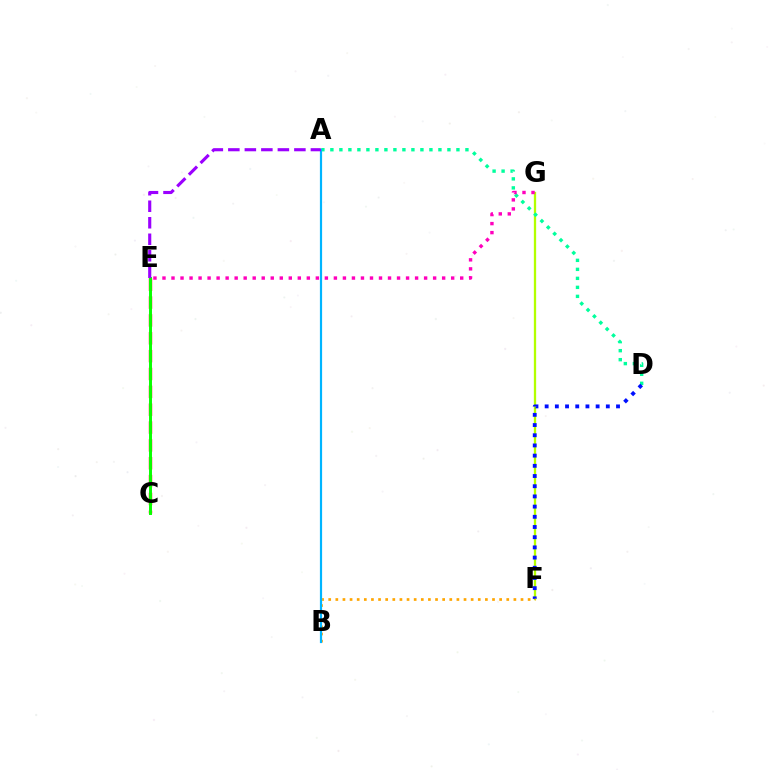{('F', 'G'): [{'color': '#b3ff00', 'line_style': 'solid', 'thickness': 1.65}], ('C', 'E'): [{'color': '#ff0000', 'line_style': 'dashed', 'thickness': 2.43}, {'color': '#08ff00', 'line_style': 'solid', 'thickness': 2.13}], ('A', 'D'): [{'color': '#00ff9d', 'line_style': 'dotted', 'thickness': 2.45}], ('D', 'F'): [{'color': '#0010ff', 'line_style': 'dotted', 'thickness': 2.77}], ('B', 'F'): [{'color': '#ffa500', 'line_style': 'dotted', 'thickness': 1.94}], ('A', 'B'): [{'color': '#00b5ff', 'line_style': 'solid', 'thickness': 1.58}], ('E', 'G'): [{'color': '#ff00bd', 'line_style': 'dotted', 'thickness': 2.45}], ('A', 'E'): [{'color': '#9b00ff', 'line_style': 'dashed', 'thickness': 2.24}]}